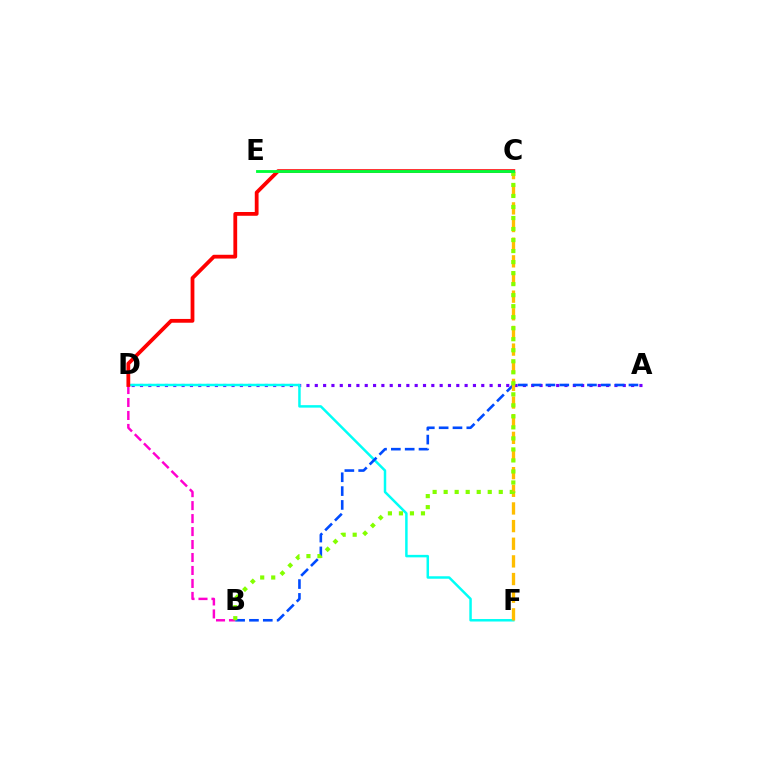{('B', 'D'): [{'color': '#ff00cf', 'line_style': 'dashed', 'thickness': 1.76}], ('A', 'D'): [{'color': '#7200ff', 'line_style': 'dotted', 'thickness': 2.26}], ('D', 'F'): [{'color': '#00fff6', 'line_style': 'solid', 'thickness': 1.79}], ('C', 'D'): [{'color': '#ff0000', 'line_style': 'solid', 'thickness': 2.73}], ('A', 'B'): [{'color': '#004bff', 'line_style': 'dashed', 'thickness': 1.88}], ('C', 'F'): [{'color': '#ffbd00', 'line_style': 'dashed', 'thickness': 2.4}], ('B', 'C'): [{'color': '#84ff00', 'line_style': 'dotted', 'thickness': 2.99}], ('C', 'E'): [{'color': '#00ff39', 'line_style': 'solid', 'thickness': 2.05}]}